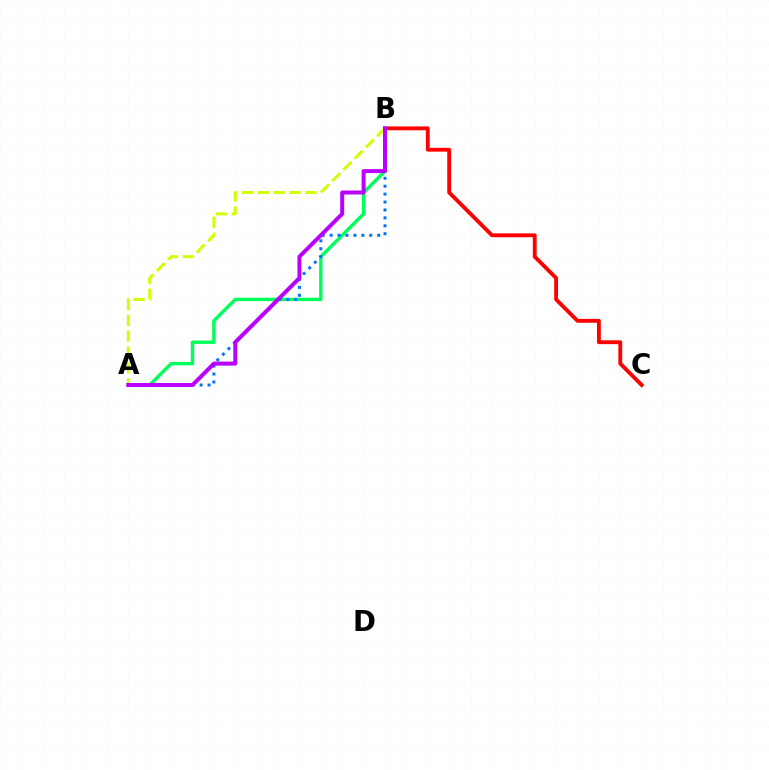{('B', 'C'): [{'color': '#ff0000', 'line_style': 'solid', 'thickness': 2.77}], ('A', 'B'): [{'color': '#00ff5c', 'line_style': 'solid', 'thickness': 2.46}, {'color': '#0074ff', 'line_style': 'dotted', 'thickness': 2.15}, {'color': '#d1ff00', 'line_style': 'dashed', 'thickness': 2.15}, {'color': '#b900ff', 'line_style': 'solid', 'thickness': 2.87}]}